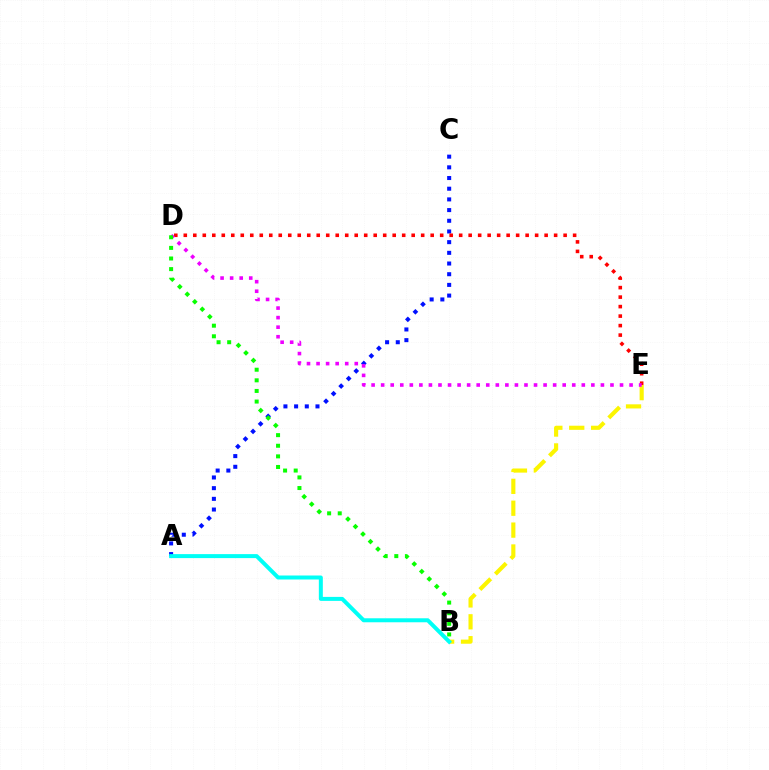{('A', 'C'): [{'color': '#0010ff', 'line_style': 'dotted', 'thickness': 2.9}], ('B', 'E'): [{'color': '#fcf500', 'line_style': 'dashed', 'thickness': 2.97}], ('D', 'E'): [{'color': '#ff0000', 'line_style': 'dotted', 'thickness': 2.58}, {'color': '#ee00ff', 'line_style': 'dotted', 'thickness': 2.6}], ('A', 'B'): [{'color': '#00fff6', 'line_style': 'solid', 'thickness': 2.87}], ('B', 'D'): [{'color': '#08ff00', 'line_style': 'dotted', 'thickness': 2.88}]}